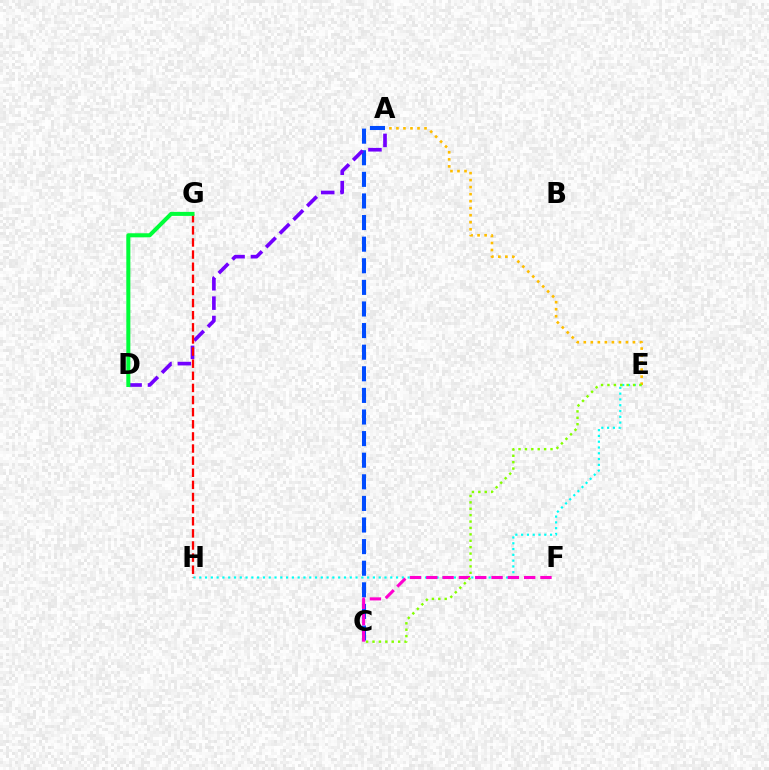{('E', 'H'): [{'color': '#00fff6', 'line_style': 'dotted', 'thickness': 1.57}], ('A', 'C'): [{'color': '#004bff', 'line_style': 'dashed', 'thickness': 2.93}], ('A', 'D'): [{'color': '#7200ff', 'line_style': 'dashed', 'thickness': 2.63}], ('A', 'E'): [{'color': '#ffbd00', 'line_style': 'dotted', 'thickness': 1.91}], ('G', 'H'): [{'color': '#ff0000', 'line_style': 'dashed', 'thickness': 1.65}], ('C', 'F'): [{'color': '#ff00cf', 'line_style': 'dashed', 'thickness': 2.22}], ('D', 'G'): [{'color': '#00ff39', 'line_style': 'solid', 'thickness': 2.9}], ('C', 'E'): [{'color': '#84ff00', 'line_style': 'dotted', 'thickness': 1.74}]}